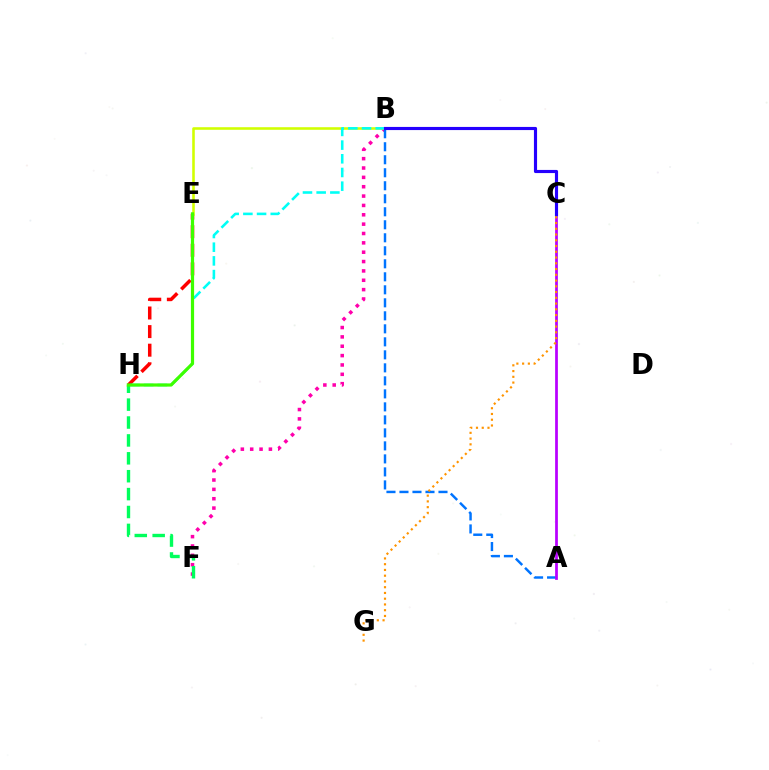{('B', 'F'): [{'color': '#ff00ac', 'line_style': 'dotted', 'thickness': 2.54}], ('F', 'H'): [{'color': '#00ff5c', 'line_style': 'dashed', 'thickness': 2.43}], ('A', 'B'): [{'color': '#0074ff', 'line_style': 'dashed', 'thickness': 1.77}], ('E', 'H'): [{'color': '#ff0000', 'line_style': 'dashed', 'thickness': 2.53}, {'color': '#3dff00', 'line_style': 'solid', 'thickness': 2.3}], ('A', 'C'): [{'color': '#b900ff', 'line_style': 'solid', 'thickness': 1.97}], ('C', 'G'): [{'color': '#ff9400', 'line_style': 'dotted', 'thickness': 1.56}], ('B', 'E'): [{'color': '#d1ff00', 'line_style': 'solid', 'thickness': 1.85}], ('B', 'H'): [{'color': '#00fff6', 'line_style': 'dashed', 'thickness': 1.86}], ('B', 'C'): [{'color': '#2500ff', 'line_style': 'solid', 'thickness': 2.26}]}